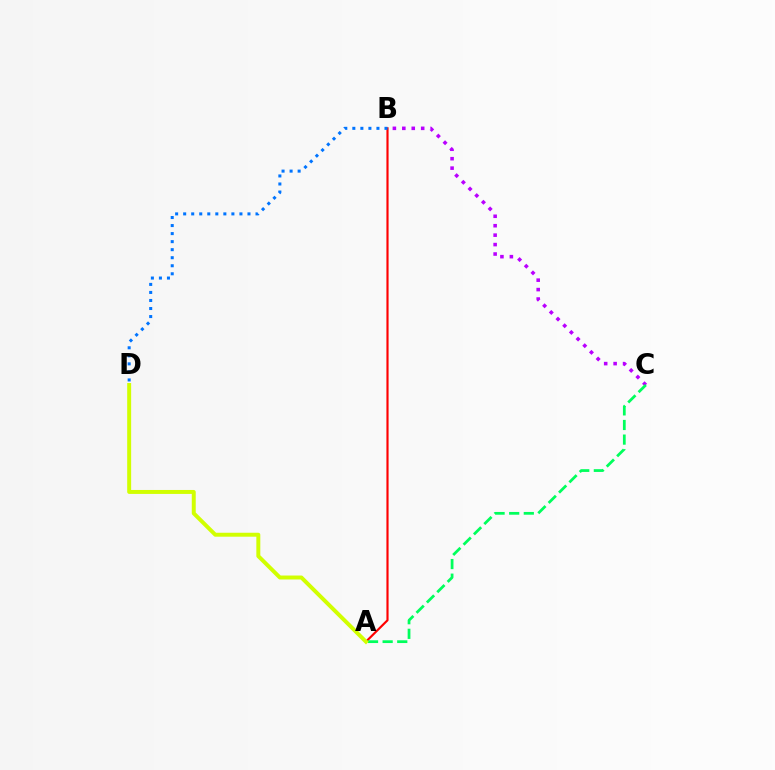{('A', 'B'): [{'color': '#ff0000', 'line_style': 'solid', 'thickness': 1.55}], ('B', 'C'): [{'color': '#b900ff', 'line_style': 'dotted', 'thickness': 2.56}], ('A', 'C'): [{'color': '#00ff5c', 'line_style': 'dashed', 'thickness': 1.99}], ('B', 'D'): [{'color': '#0074ff', 'line_style': 'dotted', 'thickness': 2.18}], ('A', 'D'): [{'color': '#d1ff00', 'line_style': 'solid', 'thickness': 2.85}]}